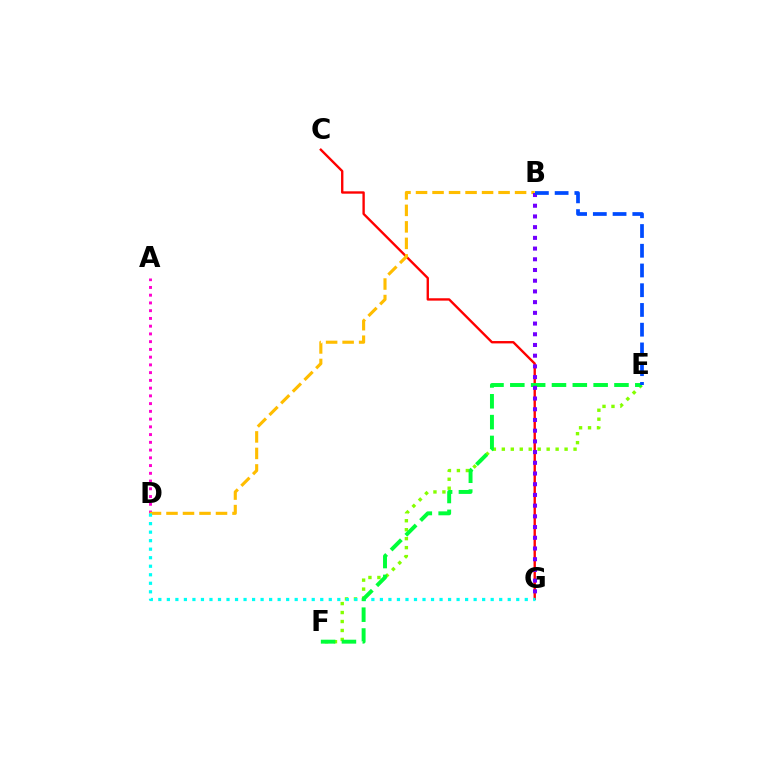{('E', 'F'): [{'color': '#84ff00', 'line_style': 'dotted', 'thickness': 2.44}, {'color': '#00ff39', 'line_style': 'dashed', 'thickness': 2.83}], ('A', 'D'): [{'color': '#ff00cf', 'line_style': 'dotted', 'thickness': 2.1}], ('C', 'G'): [{'color': '#ff0000', 'line_style': 'solid', 'thickness': 1.7}], ('B', 'D'): [{'color': '#ffbd00', 'line_style': 'dashed', 'thickness': 2.24}], ('D', 'G'): [{'color': '#00fff6', 'line_style': 'dotted', 'thickness': 2.32}], ('B', 'G'): [{'color': '#7200ff', 'line_style': 'dotted', 'thickness': 2.91}], ('B', 'E'): [{'color': '#004bff', 'line_style': 'dashed', 'thickness': 2.68}]}